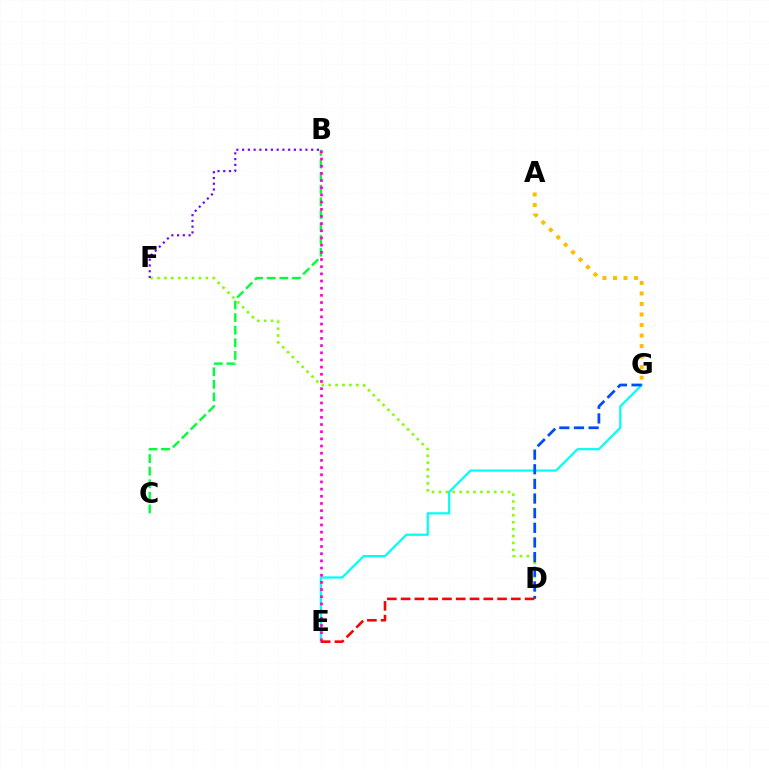{('D', 'F'): [{'color': '#84ff00', 'line_style': 'dotted', 'thickness': 1.88}], ('B', 'F'): [{'color': '#7200ff', 'line_style': 'dotted', 'thickness': 1.56}], ('B', 'C'): [{'color': '#00ff39', 'line_style': 'dashed', 'thickness': 1.71}], ('E', 'G'): [{'color': '#00fff6', 'line_style': 'solid', 'thickness': 1.6}], ('D', 'G'): [{'color': '#004bff', 'line_style': 'dashed', 'thickness': 1.99}], ('A', 'G'): [{'color': '#ffbd00', 'line_style': 'dotted', 'thickness': 2.86}], ('B', 'E'): [{'color': '#ff00cf', 'line_style': 'dotted', 'thickness': 1.95}], ('D', 'E'): [{'color': '#ff0000', 'line_style': 'dashed', 'thickness': 1.87}]}